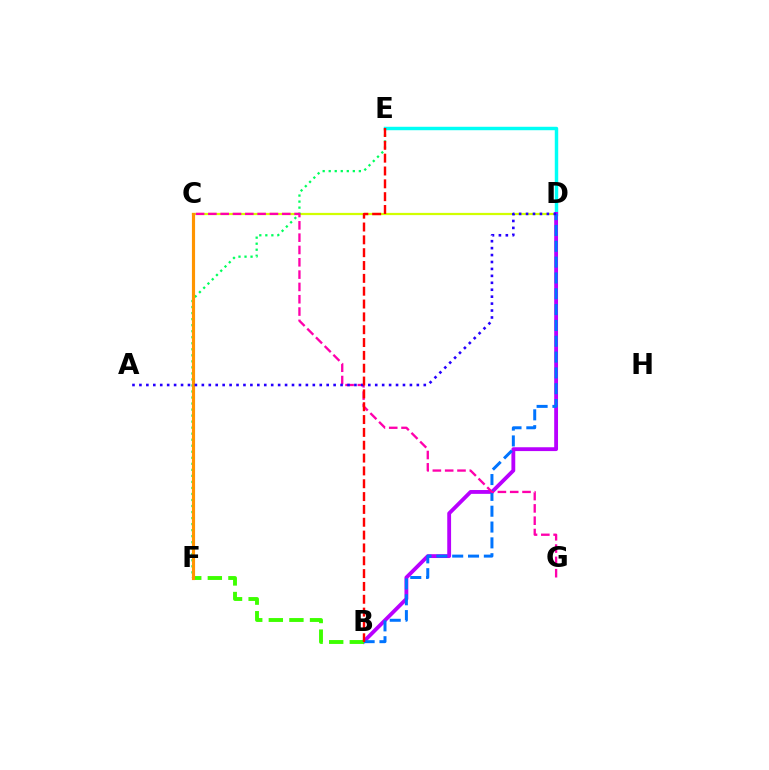{('C', 'D'): [{'color': '#d1ff00', 'line_style': 'solid', 'thickness': 1.61}], ('D', 'E'): [{'color': '#00fff6', 'line_style': 'solid', 'thickness': 2.48}], ('B', 'D'): [{'color': '#b900ff', 'line_style': 'solid', 'thickness': 2.76}, {'color': '#0074ff', 'line_style': 'dashed', 'thickness': 2.15}], ('E', 'F'): [{'color': '#00ff5c', 'line_style': 'dotted', 'thickness': 1.64}], ('C', 'G'): [{'color': '#ff00ac', 'line_style': 'dashed', 'thickness': 1.67}], ('B', 'F'): [{'color': '#3dff00', 'line_style': 'dashed', 'thickness': 2.8}], ('C', 'F'): [{'color': '#ff9400', 'line_style': 'solid', 'thickness': 2.27}], ('A', 'D'): [{'color': '#2500ff', 'line_style': 'dotted', 'thickness': 1.88}], ('B', 'E'): [{'color': '#ff0000', 'line_style': 'dashed', 'thickness': 1.74}]}